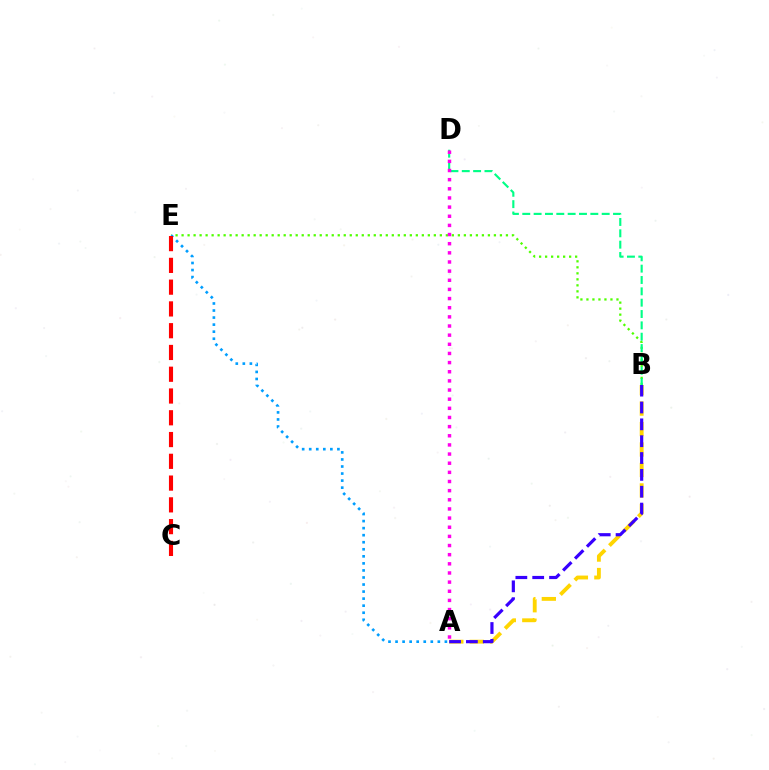{('B', 'E'): [{'color': '#4fff00', 'line_style': 'dotted', 'thickness': 1.63}], ('A', 'B'): [{'color': '#ffd500', 'line_style': 'dashed', 'thickness': 2.78}, {'color': '#3700ff', 'line_style': 'dashed', 'thickness': 2.29}], ('B', 'D'): [{'color': '#00ff86', 'line_style': 'dashed', 'thickness': 1.54}], ('A', 'E'): [{'color': '#009eff', 'line_style': 'dotted', 'thickness': 1.92}], ('C', 'E'): [{'color': '#ff0000', 'line_style': 'dashed', 'thickness': 2.96}], ('A', 'D'): [{'color': '#ff00ed', 'line_style': 'dotted', 'thickness': 2.49}]}